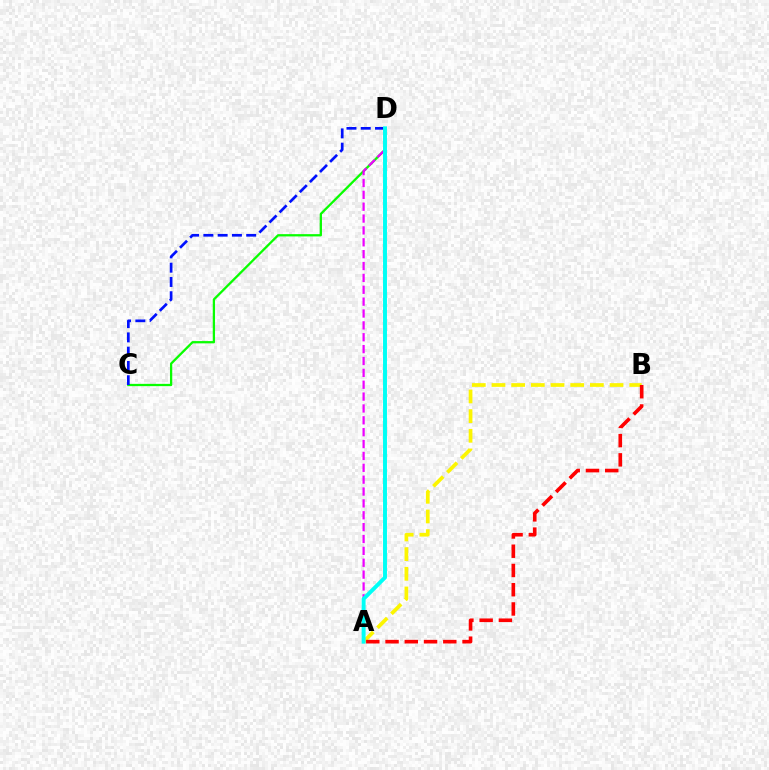{('A', 'B'): [{'color': '#fcf500', 'line_style': 'dashed', 'thickness': 2.67}, {'color': '#ff0000', 'line_style': 'dashed', 'thickness': 2.61}], ('C', 'D'): [{'color': '#08ff00', 'line_style': 'solid', 'thickness': 1.64}, {'color': '#0010ff', 'line_style': 'dashed', 'thickness': 1.94}], ('A', 'D'): [{'color': '#ee00ff', 'line_style': 'dashed', 'thickness': 1.61}, {'color': '#00fff6', 'line_style': 'solid', 'thickness': 2.83}]}